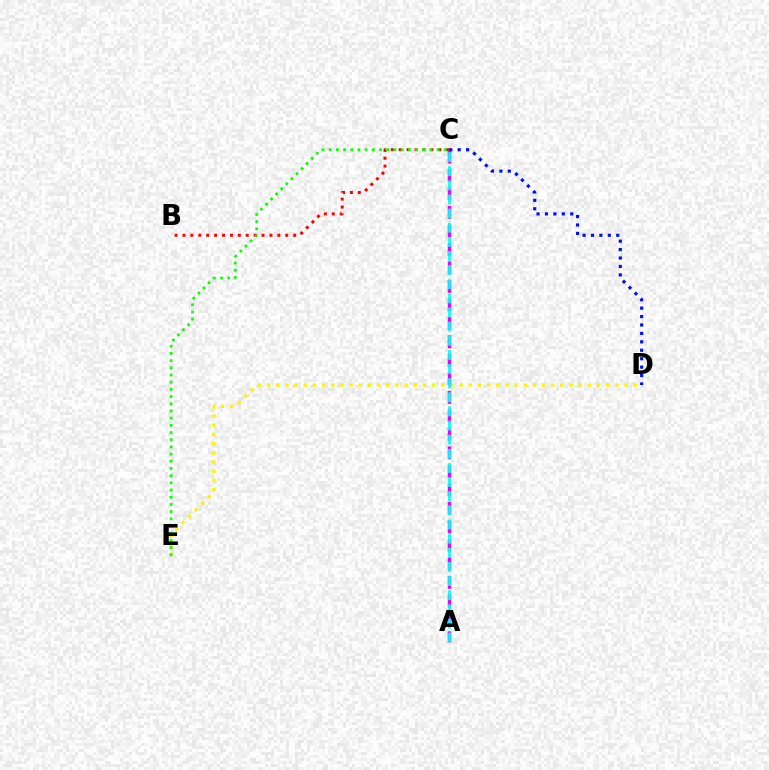{('B', 'C'): [{'color': '#ff0000', 'line_style': 'dotted', 'thickness': 2.15}], ('D', 'E'): [{'color': '#fcf500', 'line_style': 'dotted', 'thickness': 2.49}], ('A', 'C'): [{'color': '#ee00ff', 'line_style': 'dashed', 'thickness': 2.51}, {'color': '#00fff6', 'line_style': 'dashed', 'thickness': 1.92}], ('C', 'E'): [{'color': '#08ff00', 'line_style': 'dotted', 'thickness': 1.95}], ('C', 'D'): [{'color': '#0010ff', 'line_style': 'dotted', 'thickness': 2.29}]}